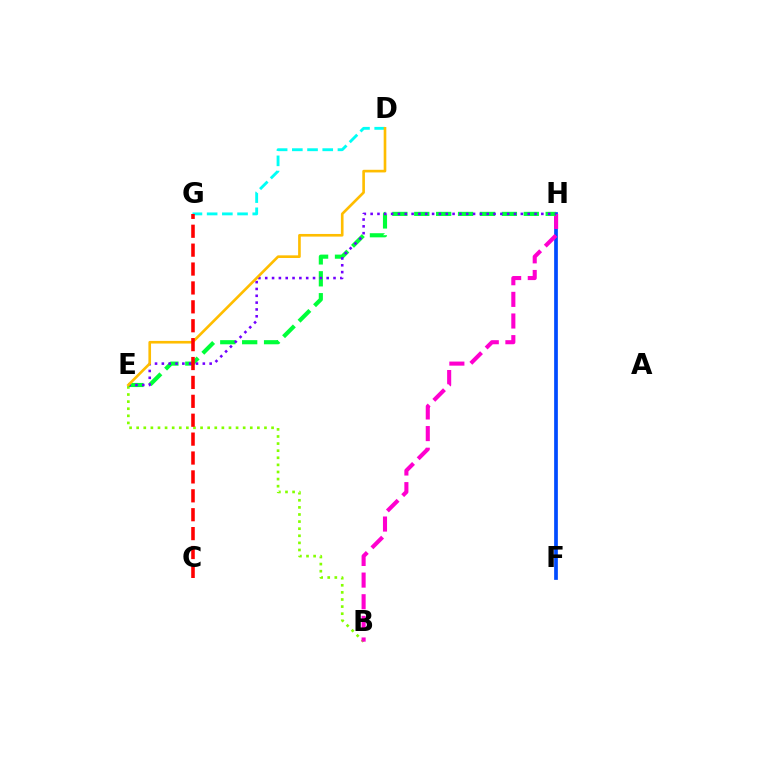{('B', 'E'): [{'color': '#84ff00', 'line_style': 'dotted', 'thickness': 1.93}], ('F', 'H'): [{'color': '#004bff', 'line_style': 'solid', 'thickness': 2.67}], ('D', 'G'): [{'color': '#00fff6', 'line_style': 'dashed', 'thickness': 2.07}], ('B', 'H'): [{'color': '#ff00cf', 'line_style': 'dashed', 'thickness': 2.94}], ('E', 'H'): [{'color': '#00ff39', 'line_style': 'dashed', 'thickness': 2.98}, {'color': '#7200ff', 'line_style': 'dotted', 'thickness': 1.86}], ('D', 'E'): [{'color': '#ffbd00', 'line_style': 'solid', 'thickness': 1.9}], ('C', 'G'): [{'color': '#ff0000', 'line_style': 'dashed', 'thickness': 2.57}]}